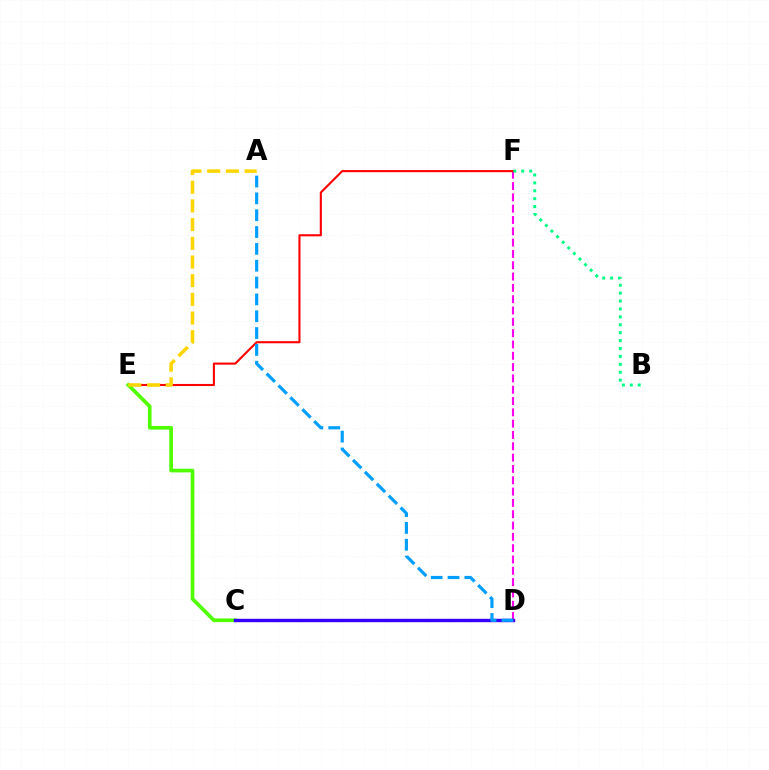{('D', 'F'): [{'color': '#ff00ed', 'line_style': 'dashed', 'thickness': 1.54}], ('E', 'F'): [{'color': '#ff0000', 'line_style': 'solid', 'thickness': 1.51}], ('C', 'E'): [{'color': '#4fff00', 'line_style': 'solid', 'thickness': 2.64}], ('B', 'F'): [{'color': '#00ff86', 'line_style': 'dotted', 'thickness': 2.15}], ('A', 'E'): [{'color': '#ffd500', 'line_style': 'dashed', 'thickness': 2.54}], ('C', 'D'): [{'color': '#3700ff', 'line_style': 'solid', 'thickness': 2.45}], ('A', 'D'): [{'color': '#009eff', 'line_style': 'dashed', 'thickness': 2.29}]}